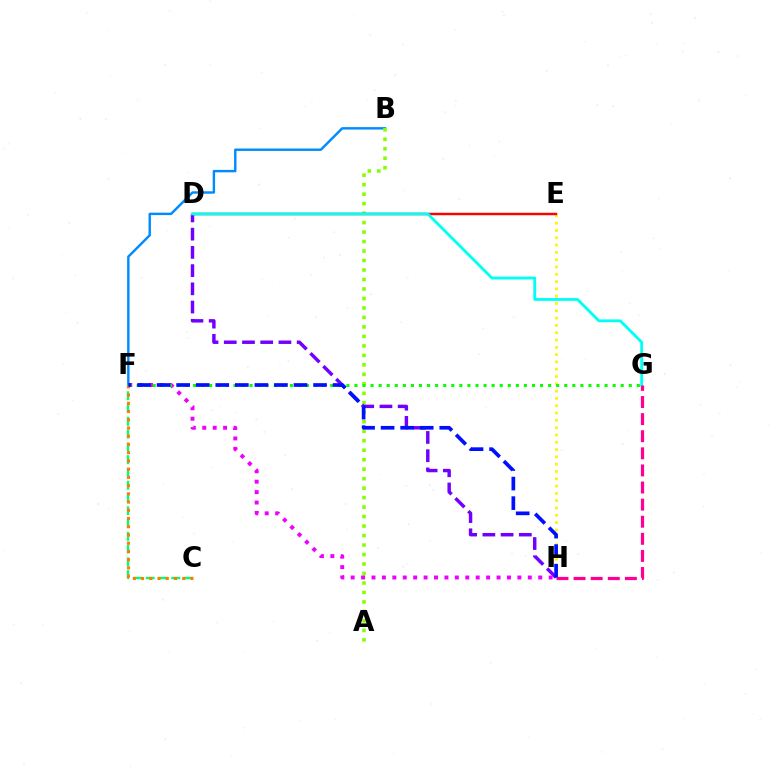{('B', 'F'): [{'color': '#008cff', 'line_style': 'solid', 'thickness': 1.75}], ('E', 'H'): [{'color': '#fcf500', 'line_style': 'dotted', 'thickness': 1.98}], ('A', 'B'): [{'color': '#84ff00', 'line_style': 'dotted', 'thickness': 2.58}], ('D', 'H'): [{'color': '#7200ff', 'line_style': 'dashed', 'thickness': 2.48}], ('D', 'E'): [{'color': '#ff0000', 'line_style': 'solid', 'thickness': 1.76}], ('D', 'G'): [{'color': '#00fff6', 'line_style': 'solid', 'thickness': 2.04}], ('F', 'H'): [{'color': '#ee00ff', 'line_style': 'dotted', 'thickness': 2.83}, {'color': '#0010ff', 'line_style': 'dashed', 'thickness': 2.66}], ('C', 'F'): [{'color': '#00ff74', 'line_style': 'dashed', 'thickness': 1.74}, {'color': '#ff7c00', 'line_style': 'dotted', 'thickness': 2.24}], ('F', 'G'): [{'color': '#08ff00', 'line_style': 'dotted', 'thickness': 2.19}], ('G', 'H'): [{'color': '#ff0094', 'line_style': 'dashed', 'thickness': 2.32}]}